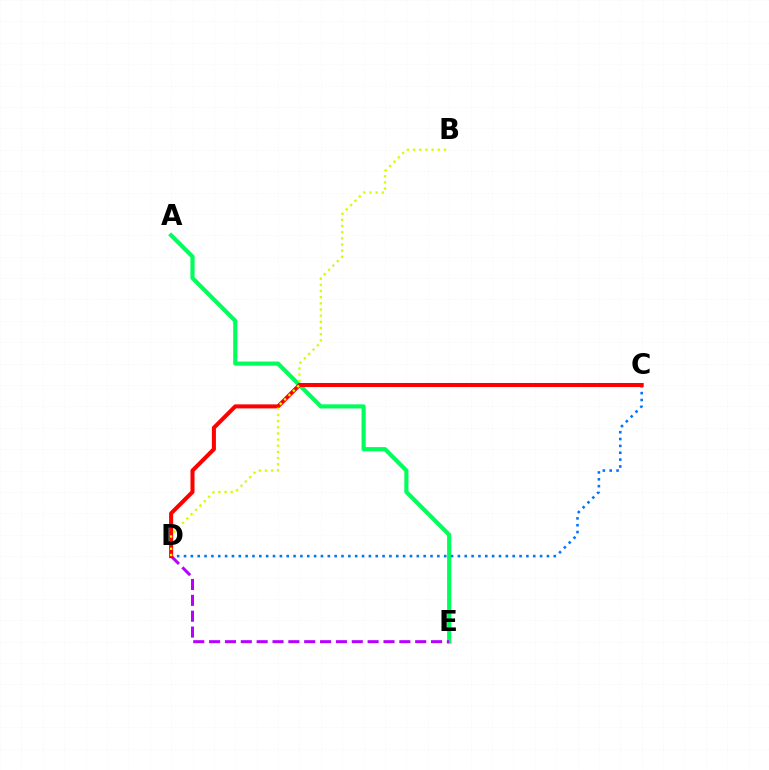{('A', 'E'): [{'color': '#00ff5c', 'line_style': 'solid', 'thickness': 2.99}], ('D', 'E'): [{'color': '#b900ff', 'line_style': 'dashed', 'thickness': 2.15}], ('C', 'D'): [{'color': '#0074ff', 'line_style': 'dotted', 'thickness': 1.86}, {'color': '#ff0000', 'line_style': 'solid', 'thickness': 2.91}], ('B', 'D'): [{'color': '#d1ff00', 'line_style': 'dotted', 'thickness': 1.67}]}